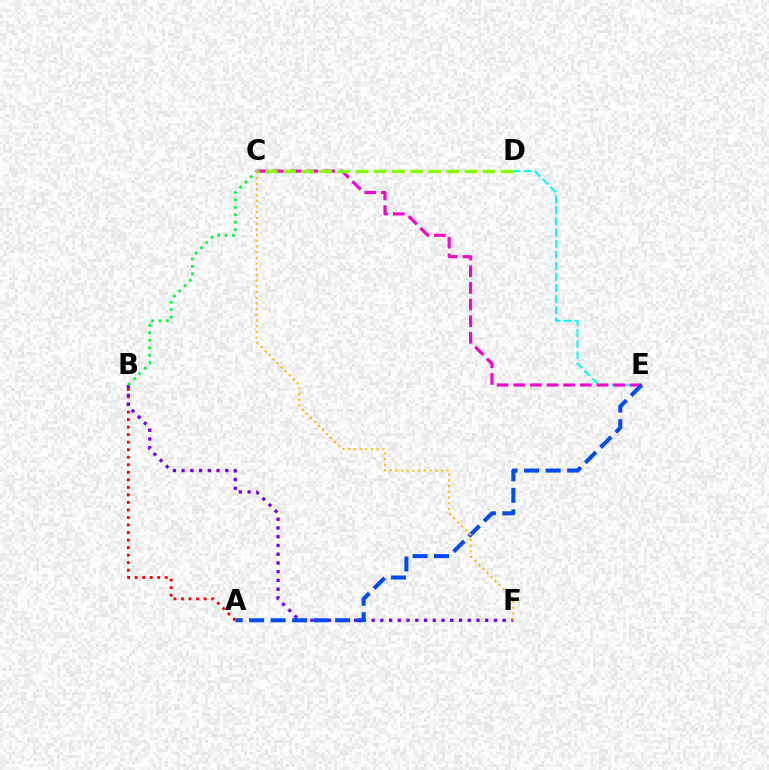{('D', 'E'): [{'color': '#00fff6', 'line_style': 'dashed', 'thickness': 1.5}], ('C', 'E'): [{'color': '#ff00cf', 'line_style': 'dashed', 'thickness': 2.26}], ('A', 'B'): [{'color': '#ff0000', 'line_style': 'dotted', 'thickness': 2.05}], ('B', 'F'): [{'color': '#7200ff', 'line_style': 'dotted', 'thickness': 2.37}], ('C', 'D'): [{'color': '#84ff00', 'line_style': 'dashed', 'thickness': 2.46}], ('B', 'C'): [{'color': '#00ff39', 'line_style': 'dotted', 'thickness': 2.02}], ('A', 'E'): [{'color': '#004bff', 'line_style': 'dashed', 'thickness': 2.92}], ('C', 'F'): [{'color': '#ffbd00', 'line_style': 'dotted', 'thickness': 1.55}]}